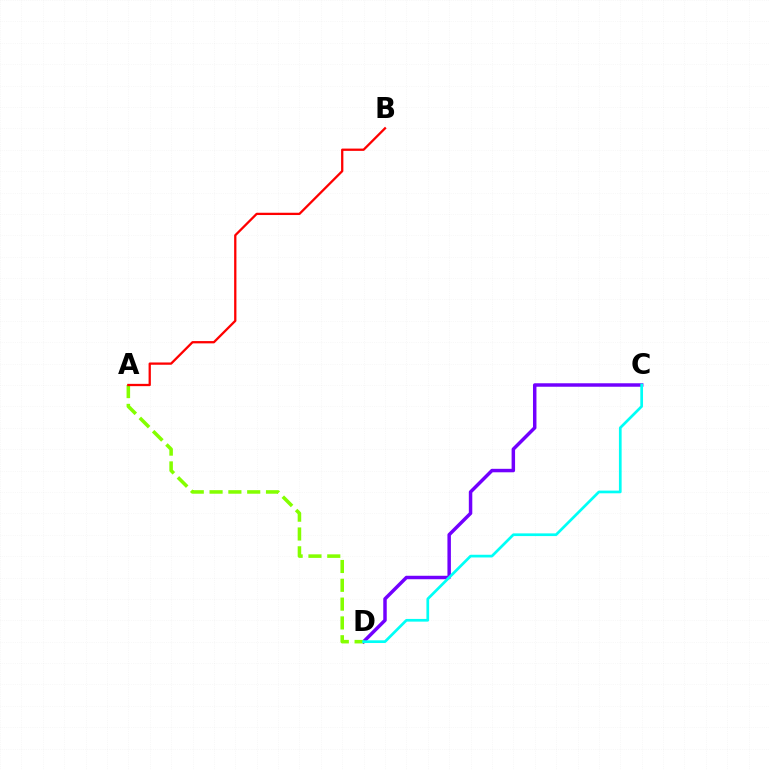{('C', 'D'): [{'color': '#7200ff', 'line_style': 'solid', 'thickness': 2.5}, {'color': '#00fff6', 'line_style': 'solid', 'thickness': 1.95}], ('A', 'D'): [{'color': '#84ff00', 'line_style': 'dashed', 'thickness': 2.56}], ('A', 'B'): [{'color': '#ff0000', 'line_style': 'solid', 'thickness': 1.65}]}